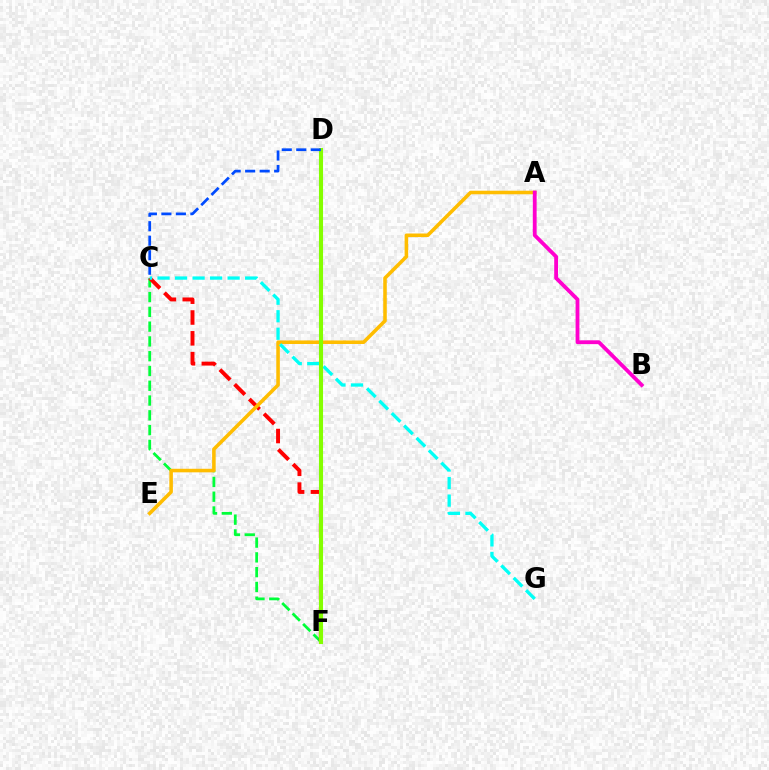{('C', 'F'): [{'color': '#00ff39', 'line_style': 'dashed', 'thickness': 2.01}, {'color': '#ff0000', 'line_style': 'dashed', 'thickness': 2.83}], ('D', 'F'): [{'color': '#7200ff', 'line_style': 'solid', 'thickness': 1.85}, {'color': '#84ff00', 'line_style': 'solid', 'thickness': 2.94}], ('A', 'E'): [{'color': '#ffbd00', 'line_style': 'solid', 'thickness': 2.56}], ('C', 'G'): [{'color': '#00fff6', 'line_style': 'dashed', 'thickness': 2.38}], ('C', 'D'): [{'color': '#004bff', 'line_style': 'dashed', 'thickness': 1.97}], ('A', 'B'): [{'color': '#ff00cf', 'line_style': 'solid', 'thickness': 2.74}]}